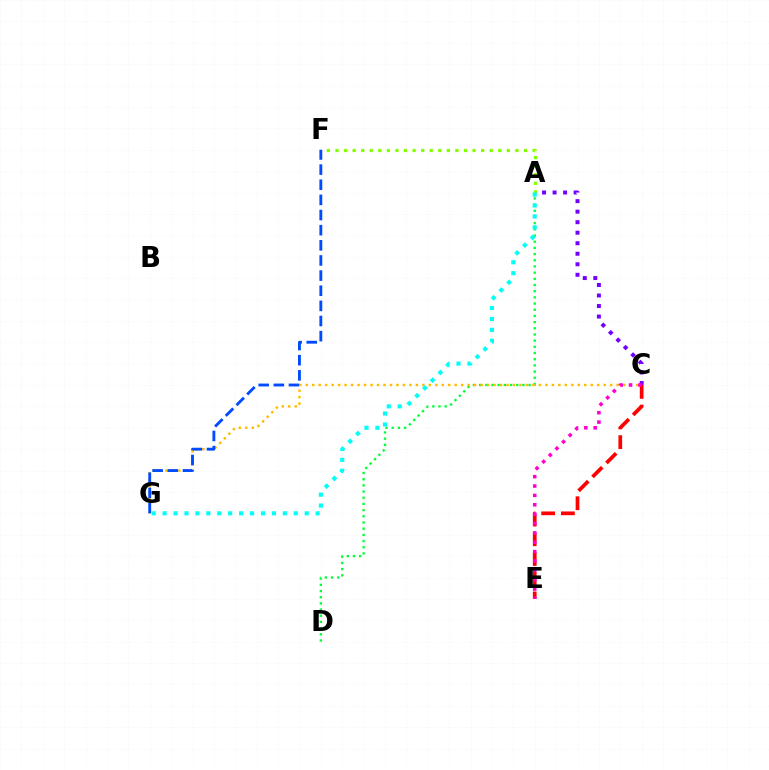{('A', 'C'): [{'color': '#7200ff', 'line_style': 'dotted', 'thickness': 2.86}], ('A', 'D'): [{'color': '#00ff39', 'line_style': 'dotted', 'thickness': 1.68}], ('C', 'E'): [{'color': '#ff0000', 'line_style': 'dashed', 'thickness': 2.68}, {'color': '#ff00cf', 'line_style': 'dotted', 'thickness': 2.55}], ('A', 'F'): [{'color': '#84ff00', 'line_style': 'dotted', 'thickness': 2.33}], ('C', 'G'): [{'color': '#ffbd00', 'line_style': 'dotted', 'thickness': 1.76}], ('F', 'G'): [{'color': '#004bff', 'line_style': 'dashed', 'thickness': 2.06}], ('A', 'G'): [{'color': '#00fff6', 'line_style': 'dotted', 'thickness': 2.97}]}